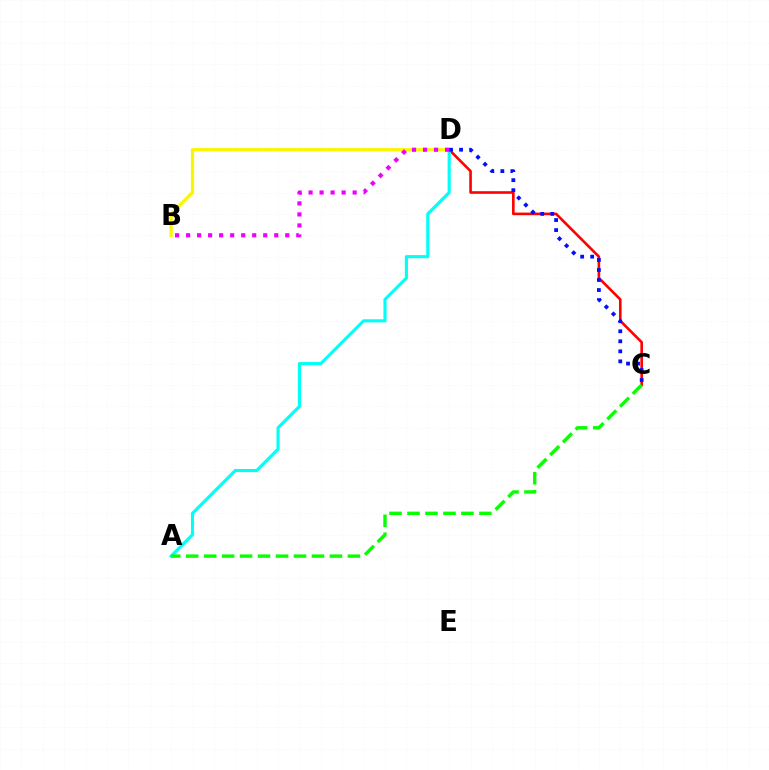{('B', 'D'): [{'color': '#fcf500', 'line_style': 'solid', 'thickness': 2.33}, {'color': '#ee00ff', 'line_style': 'dotted', 'thickness': 2.99}], ('C', 'D'): [{'color': '#ff0000', 'line_style': 'solid', 'thickness': 1.88}, {'color': '#0010ff', 'line_style': 'dotted', 'thickness': 2.72}], ('A', 'D'): [{'color': '#00fff6', 'line_style': 'solid', 'thickness': 2.25}], ('A', 'C'): [{'color': '#08ff00', 'line_style': 'dashed', 'thickness': 2.44}]}